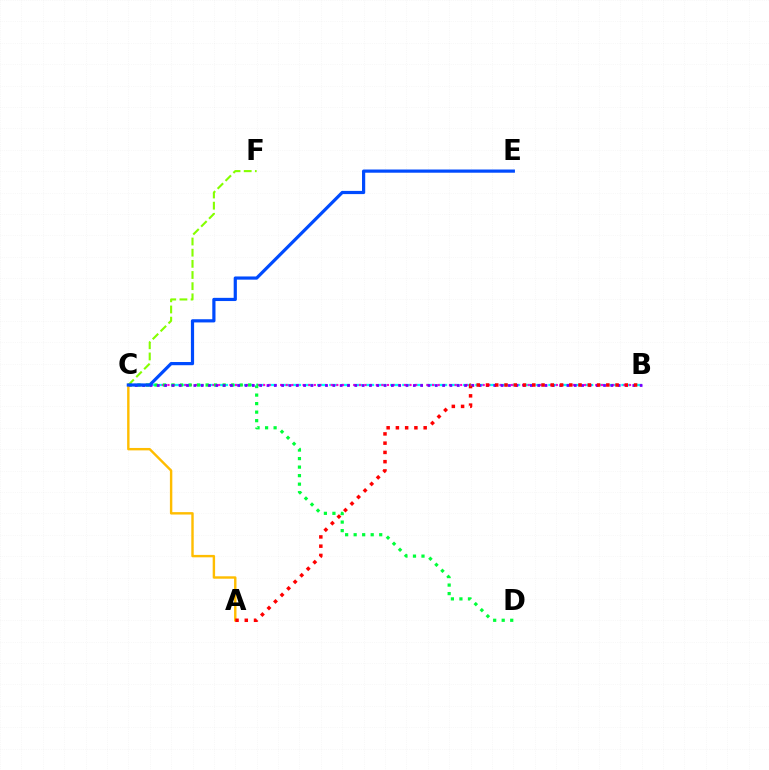{('B', 'C'): [{'color': '#00fff6', 'line_style': 'dashed', 'thickness': 1.65}, {'color': '#ff00cf', 'line_style': 'dotted', 'thickness': 1.53}, {'color': '#7200ff', 'line_style': 'dotted', 'thickness': 1.99}], ('C', 'F'): [{'color': '#84ff00', 'line_style': 'dashed', 'thickness': 1.52}], ('C', 'D'): [{'color': '#00ff39', 'line_style': 'dotted', 'thickness': 2.32}], ('A', 'C'): [{'color': '#ffbd00', 'line_style': 'solid', 'thickness': 1.74}], ('A', 'B'): [{'color': '#ff0000', 'line_style': 'dotted', 'thickness': 2.51}], ('C', 'E'): [{'color': '#004bff', 'line_style': 'solid', 'thickness': 2.3}]}